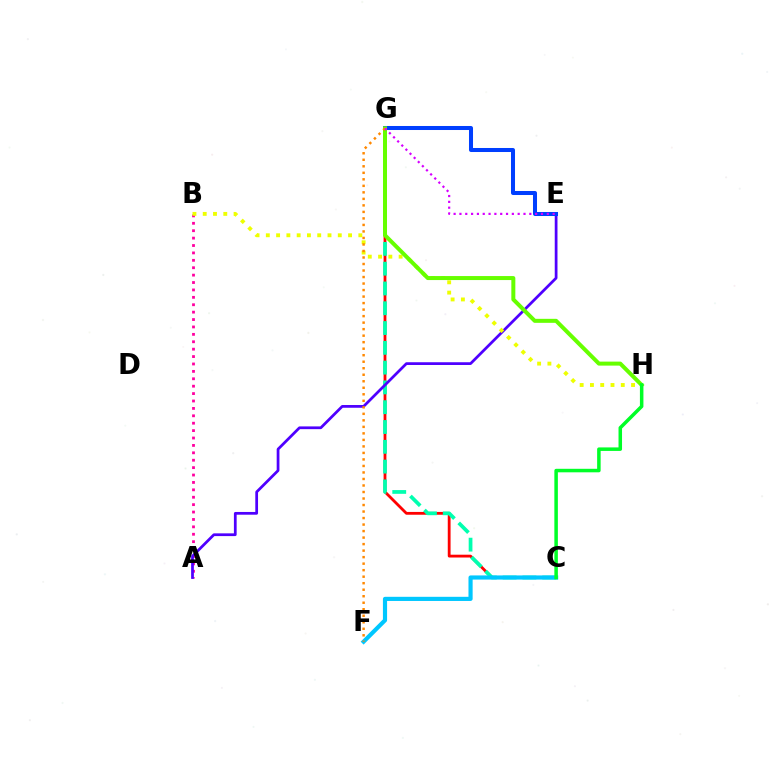{('C', 'G'): [{'color': '#ff0000', 'line_style': 'solid', 'thickness': 2.02}, {'color': '#00ffaf', 'line_style': 'dashed', 'thickness': 2.69}], ('A', 'B'): [{'color': '#ff00a0', 'line_style': 'dotted', 'thickness': 2.01}], ('A', 'E'): [{'color': '#4f00ff', 'line_style': 'solid', 'thickness': 1.98}], ('E', 'G'): [{'color': '#003fff', 'line_style': 'solid', 'thickness': 2.9}, {'color': '#d600ff', 'line_style': 'dotted', 'thickness': 1.58}], ('C', 'F'): [{'color': '#00c7ff', 'line_style': 'solid', 'thickness': 2.99}], ('B', 'H'): [{'color': '#eeff00', 'line_style': 'dotted', 'thickness': 2.79}], ('G', 'H'): [{'color': '#66ff00', 'line_style': 'solid', 'thickness': 2.88}], ('F', 'G'): [{'color': '#ff8800', 'line_style': 'dotted', 'thickness': 1.77}], ('C', 'H'): [{'color': '#00ff27', 'line_style': 'solid', 'thickness': 2.53}]}